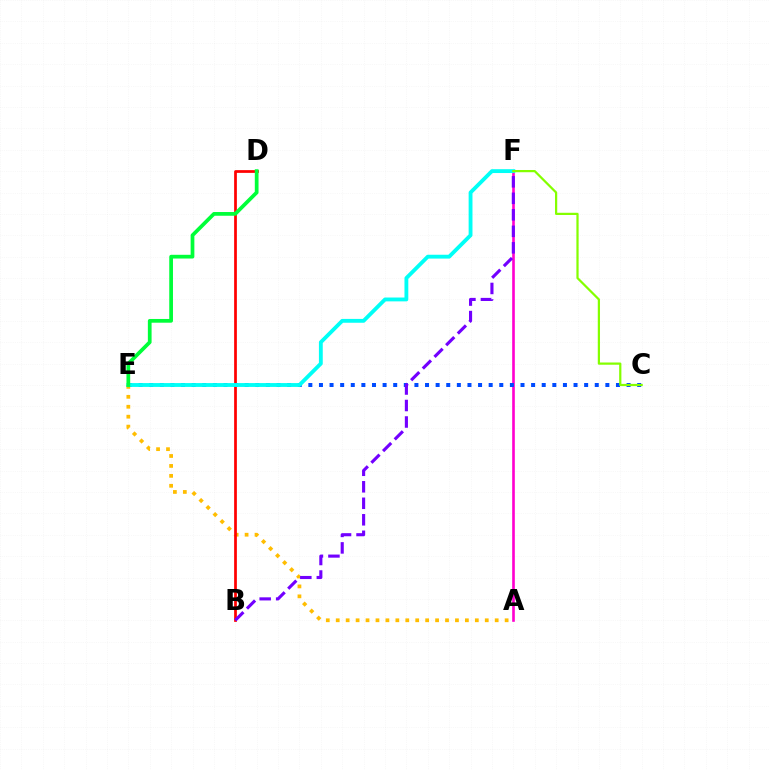{('A', 'E'): [{'color': '#ffbd00', 'line_style': 'dotted', 'thickness': 2.7}], ('A', 'F'): [{'color': '#ff00cf', 'line_style': 'solid', 'thickness': 1.89}], ('B', 'D'): [{'color': '#ff0000', 'line_style': 'solid', 'thickness': 1.97}], ('C', 'E'): [{'color': '#004bff', 'line_style': 'dotted', 'thickness': 2.88}], ('E', 'F'): [{'color': '#00fff6', 'line_style': 'solid', 'thickness': 2.77}], ('D', 'E'): [{'color': '#00ff39', 'line_style': 'solid', 'thickness': 2.69}], ('B', 'F'): [{'color': '#7200ff', 'line_style': 'dashed', 'thickness': 2.24}], ('C', 'F'): [{'color': '#84ff00', 'line_style': 'solid', 'thickness': 1.6}]}